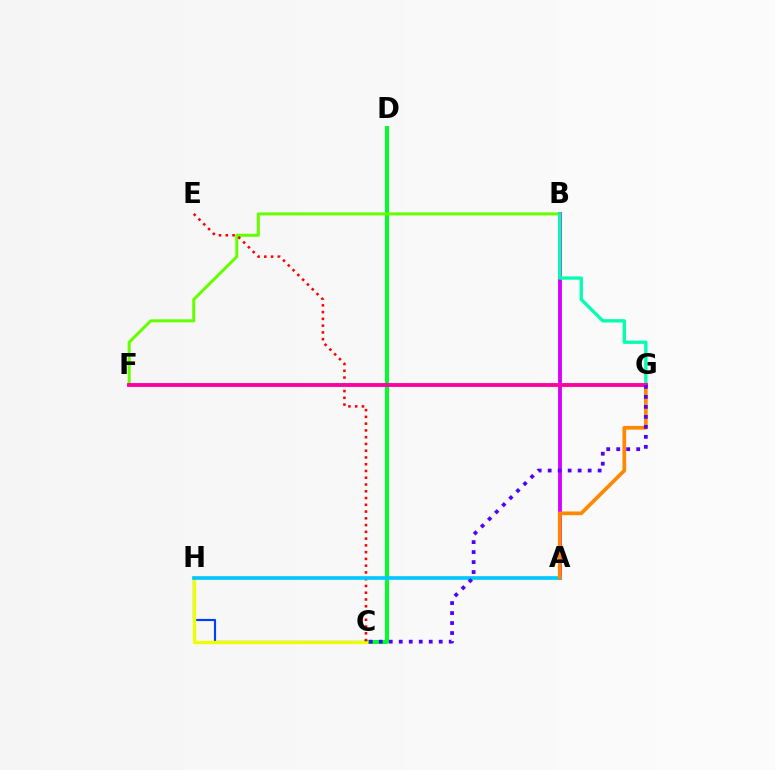{('C', 'D'): [{'color': '#00ff27', 'line_style': 'solid', 'thickness': 2.87}], ('C', 'H'): [{'color': '#003fff', 'line_style': 'solid', 'thickness': 1.56}, {'color': '#eeff00', 'line_style': 'solid', 'thickness': 2.43}], ('B', 'F'): [{'color': '#66ff00', 'line_style': 'solid', 'thickness': 2.19}], ('C', 'E'): [{'color': '#ff0000', 'line_style': 'dotted', 'thickness': 1.84}], ('A', 'B'): [{'color': '#d600ff', 'line_style': 'solid', 'thickness': 2.74}], ('A', 'H'): [{'color': '#00c7ff', 'line_style': 'solid', 'thickness': 2.62}], ('B', 'G'): [{'color': '#00ffaf', 'line_style': 'solid', 'thickness': 2.39}], ('A', 'G'): [{'color': '#ff8800', 'line_style': 'solid', 'thickness': 2.67}], ('F', 'G'): [{'color': '#ff00a0', 'line_style': 'solid', 'thickness': 2.79}], ('C', 'G'): [{'color': '#4f00ff', 'line_style': 'dotted', 'thickness': 2.71}]}